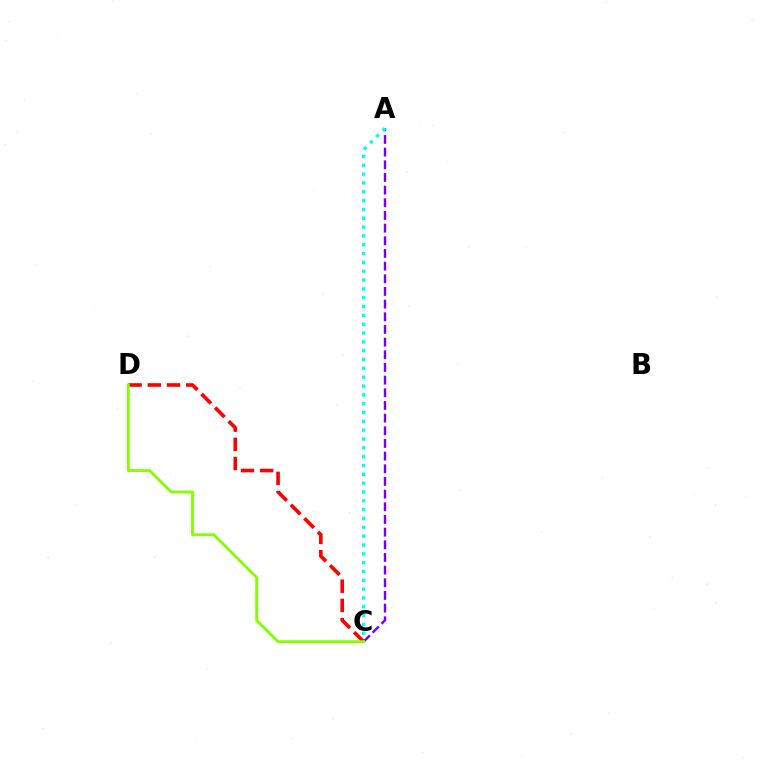{('A', 'C'): [{'color': '#7200ff', 'line_style': 'dashed', 'thickness': 1.72}, {'color': '#00fff6', 'line_style': 'dotted', 'thickness': 2.4}], ('C', 'D'): [{'color': '#ff0000', 'line_style': 'dashed', 'thickness': 2.61}, {'color': '#84ff00', 'line_style': 'solid', 'thickness': 2.03}]}